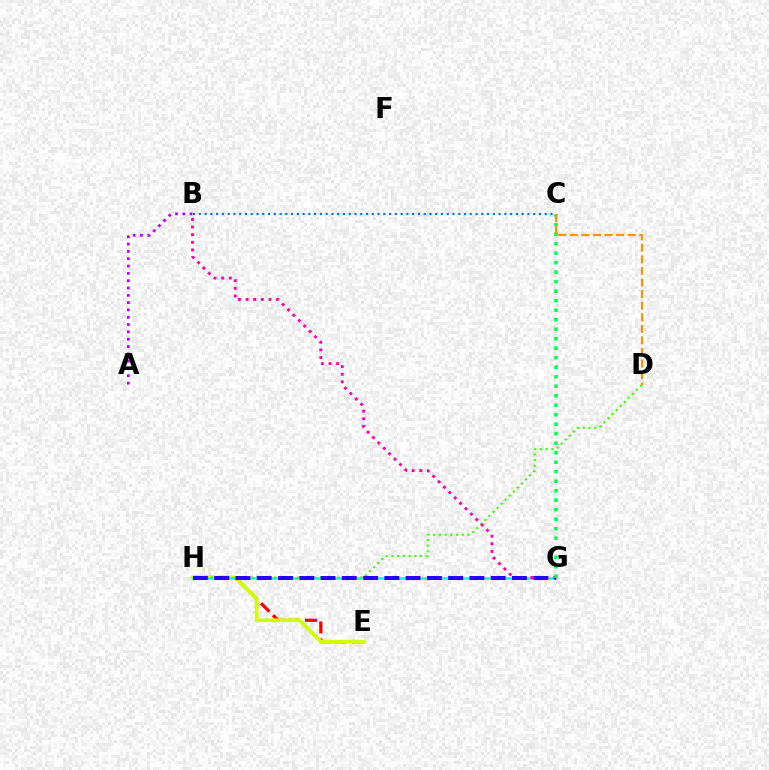{('E', 'H'): [{'color': '#ff0000', 'line_style': 'dashed', 'thickness': 2.31}, {'color': '#d1ff00', 'line_style': 'solid', 'thickness': 2.63}], ('G', 'H'): [{'color': '#00fff6', 'line_style': 'solid', 'thickness': 1.83}, {'color': '#2500ff', 'line_style': 'dashed', 'thickness': 2.89}], ('D', 'H'): [{'color': '#3dff00', 'line_style': 'dotted', 'thickness': 1.56}], ('B', 'G'): [{'color': '#ff00ac', 'line_style': 'dotted', 'thickness': 2.07}], ('C', 'G'): [{'color': '#00ff5c', 'line_style': 'dotted', 'thickness': 2.58}], ('C', 'D'): [{'color': '#ff9400', 'line_style': 'dashed', 'thickness': 1.57}], ('A', 'B'): [{'color': '#b900ff', 'line_style': 'dotted', 'thickness': 1.99}], ('B', 'C'): [{'color': '#0074ff', 'line_style': 'dotted', 'thickness': 1.57}]}